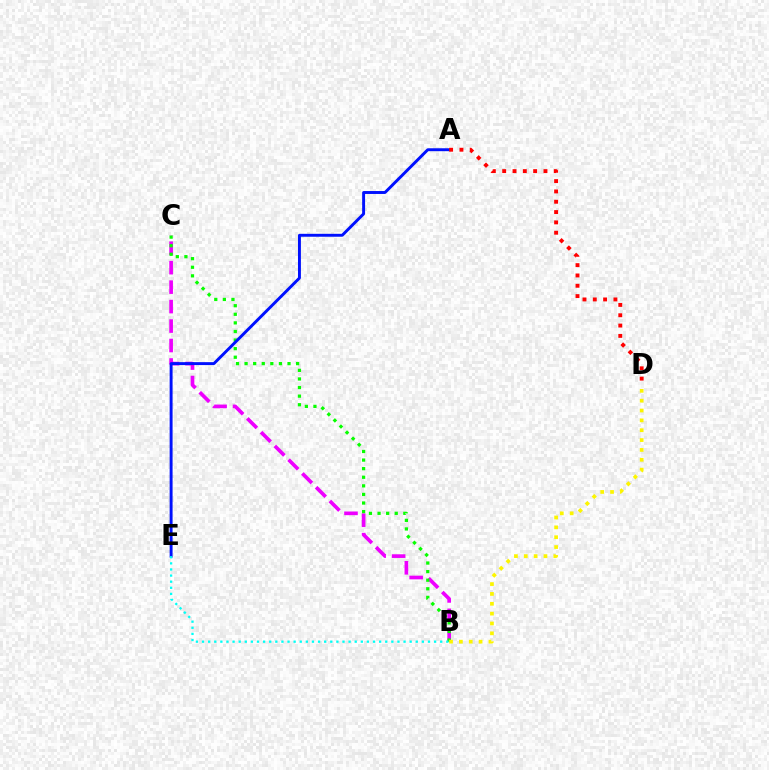{('B', 'C'): [{'color': '#ee00ff', 'line_style': 'dashed', 'thickness': 2.64}, {'color': '#08ff00', 'line_style': 'dotted', 'thickness': 2.33}], ('A', 'E'): [{'color': '#0010ff', 'line_style': 'solid', 'thickness': 2.11}], ('B', 'D'): [{'color': '#fcf500', 'line_style': 'dotted', 'thickness': 2.68}], ('A', 'D'): [{'color': '#ff0000', 'line_style': 'dotted', 'thickness': 2.8}], ('B', 'E'): [{'color': '#00fff6', 'line_style': 'dotted', 'thickness': 1.66}]}